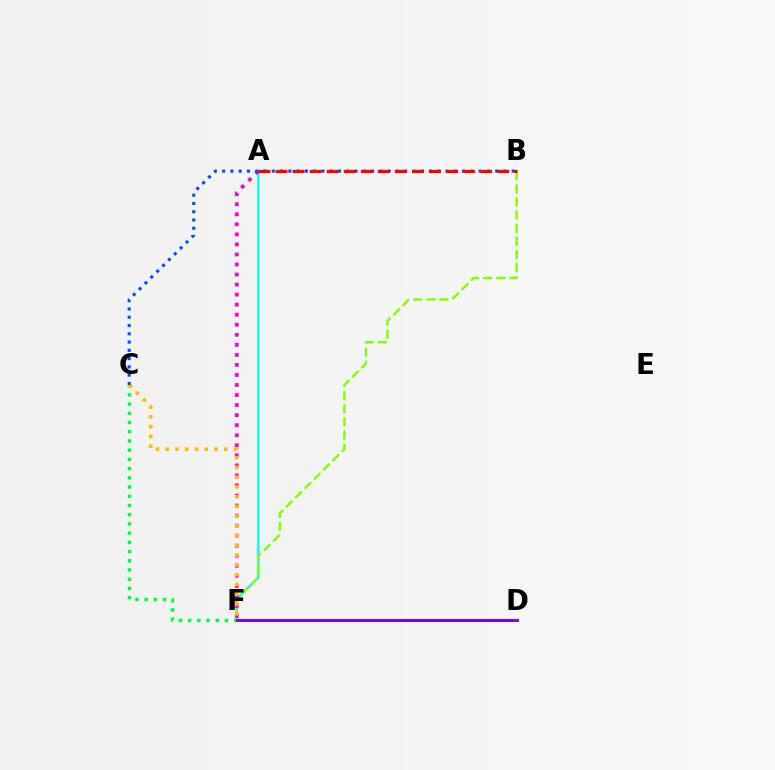{('A', 'F'): [{'color': '#00fff6', 'line_style': 'solid', 'thickness': 1.67}, {'color': '#ff00cf', 'line_style': 'dotted', 'thickness': 2.73}], ('C', 'F'): [{'color': '#00ff39', 'line_style': 'dotted', 'thickness': 2.5}, {'color': '#ffbd00', 'line_style': 'dotted', 'thickness': 2.65}], ('D', 'F'): [{'color': '#7200ff', 'line_style': 'solid', 'thickness': 2.12}], ('B', 'F'): [{'color': '#84ff00', 'line_style': 'dashed', 'thickness': 1.78}], ('B', 'C'): [{'color': '#004bff', 'line_style': 'dotted', 'thickness': 2.25}], ('A', 'B'): [{'color': '#ff0000', 'line_style': 'dashed', 'thickness': 2.32}]}